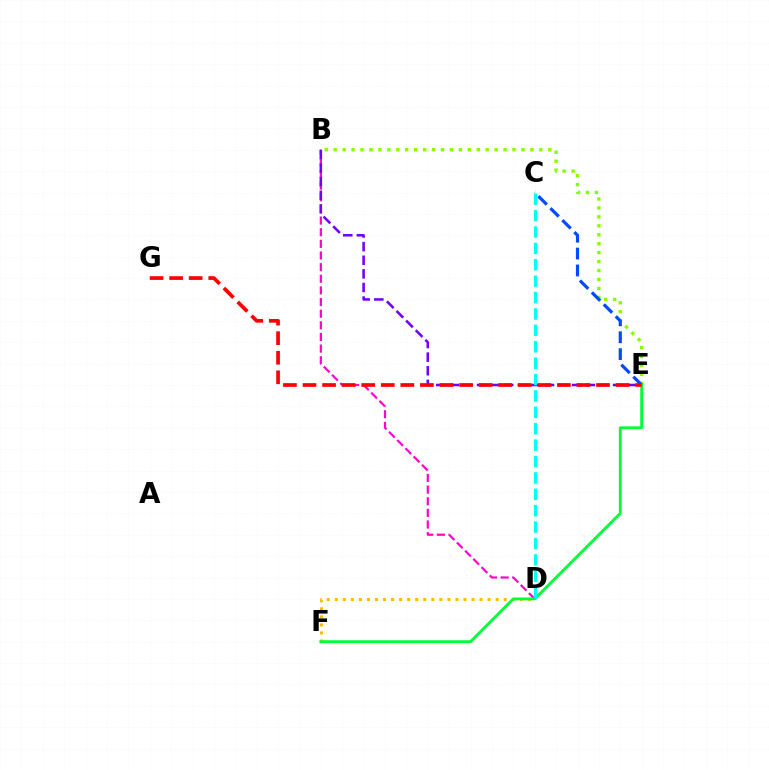{('B', 'D'): [{'color': '#ff00cf', 'line_style': 'dashed', 'thickness': 1.58}], ('D', 'F'): [{'color': '#ffbd00', 'line_style': 'dotted', 'thickness': 2.18}], ('B', 'E'): [{'color': '#84ff00', 'line_style': 'dotted', 'thickness': 2.43}, {'color': '#7200ff', 'line_style': 'dashed', 'thickness': 1.85}], ('C', 'E'): [{'color': '#004bff', 'line_style': 'dashed', 'thickness': 2.3}], ('E', 'F'): [{'color': '#00ff39', 'line_style': 'solid', 'thickness': 2.05}], ('E', 'G'): [{'color': '#ff0000', 'line_style': 'dashed', 'thickness': 2.66}], ('C', 'D'): [{'color': '#00fff6', 'line_style': 'dashed', 'thickness': 2.23}]}